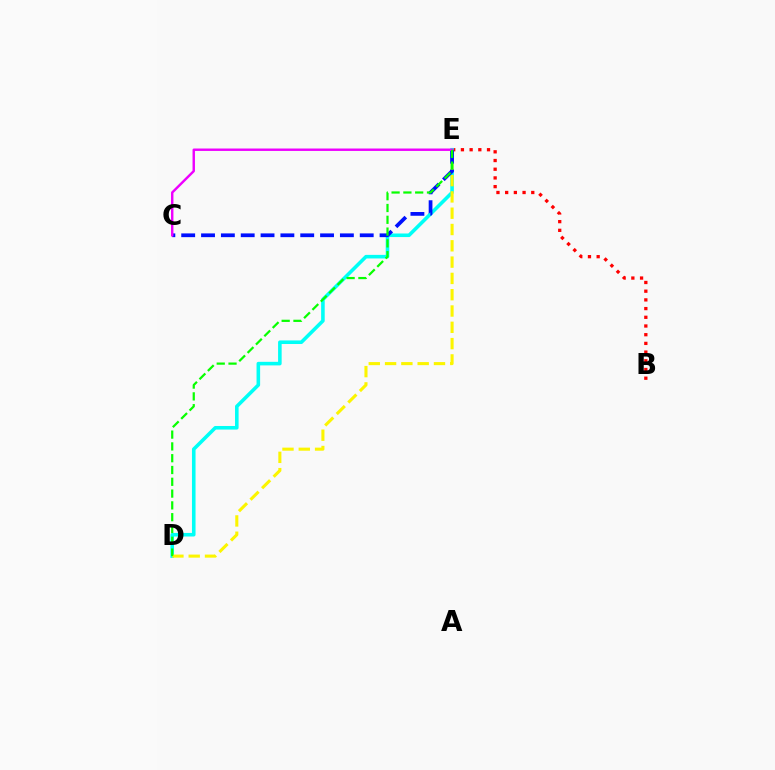{('B', 'E'): [{'color': '#ff0000', 'line_style': 'dotted', 'thickness': 2.36}], ('D', 'E'): [{'color': '#00fff6', 'line_style': 'solid', 'thickness': 2.57}, {'color': '#fcf500', 'line_style': 'dashed', 'thickness': 2.21}, {'color': '#08ff00', 'line_style': 'dashed', 'thickness': 1.6}], ('C', 'E'): [{'color': '#0010ff', 'line_style': 'dashed', 'thickness': 2.69}, {'color': '#ee00ff', 'line_style': 'solid', 'thickness': 1.74}]}